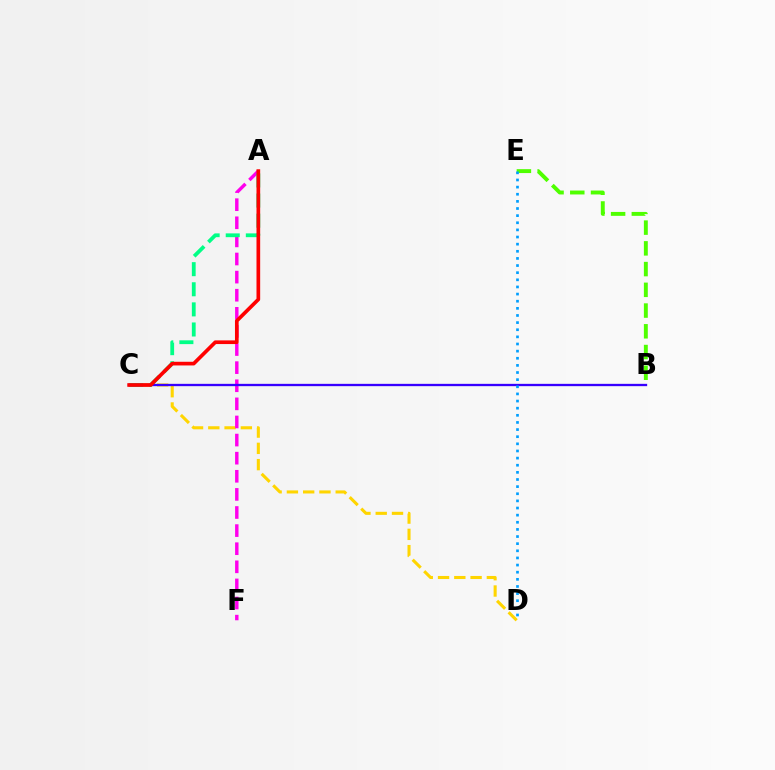{('B', 'E'): [{'color': '#4fff00', 'line_style': 'dashed', 'thickness': 2.82}], ('C', 'D'): [{'color': '#ffd500', 'line_style': 'dashed', 'thickness': 2.21}], ('A', 'F'): [{'color': '#ff00ed', 'line_style': 'dashed', 'thickness': 2.46}], ('A', 'C'): [{'color': '#00ff86', 'line_style': 'dashed', 'thickness': 2.73}, {'color': '#ff0000', 'line_style': 'solid', 'thickness': 2.64}], ('B', 'C'): [{'color': '#3700ff', 'line_style': 'solid', 'thickness': 1.66}], ('D', 'E'): [{'color': '#009eff', 'line_style': 'dotted', 'thickness': 1.94}]}